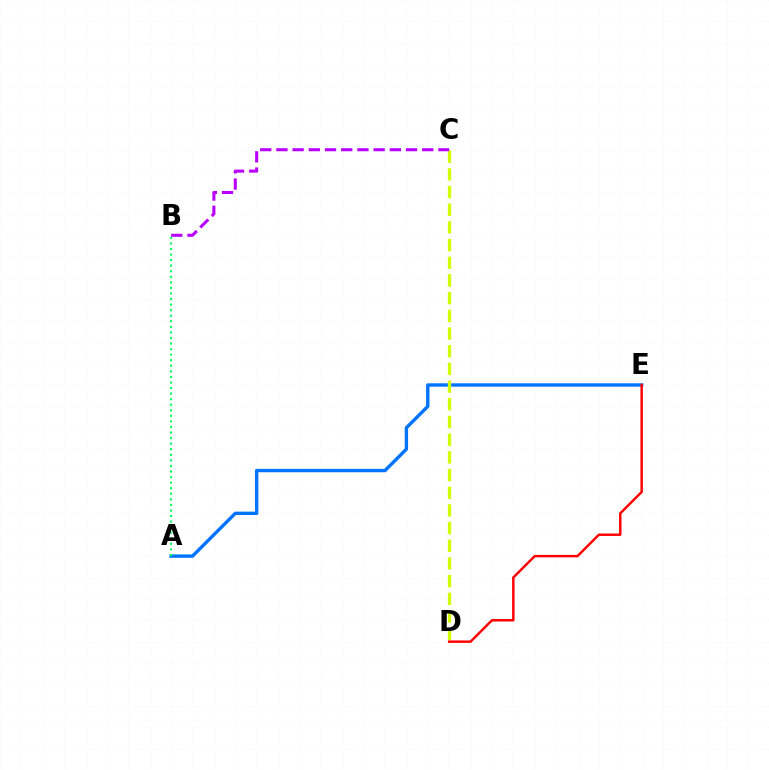{('A', 'E'): [{'color': '#0074ff', 'line_style': 'solid', 'thickness': 2.43}], ('C', 'D'): [{'color': '#d1ff00', 'line_style': 'dashed', 'thickness': 2.4}], ('D', 'E'): [{'color': '#ff0000', 'line_style': 'solid', 'thickness': 1.76}], ('B', 'C'): [{'color': '#b900ff', 'line_style': 'dashed', 'thickness': 2.2}], ('A', 'B'): [{'color': '#00ff5c', 'line_style': 'dotted', 'thickness': 1.51}]}